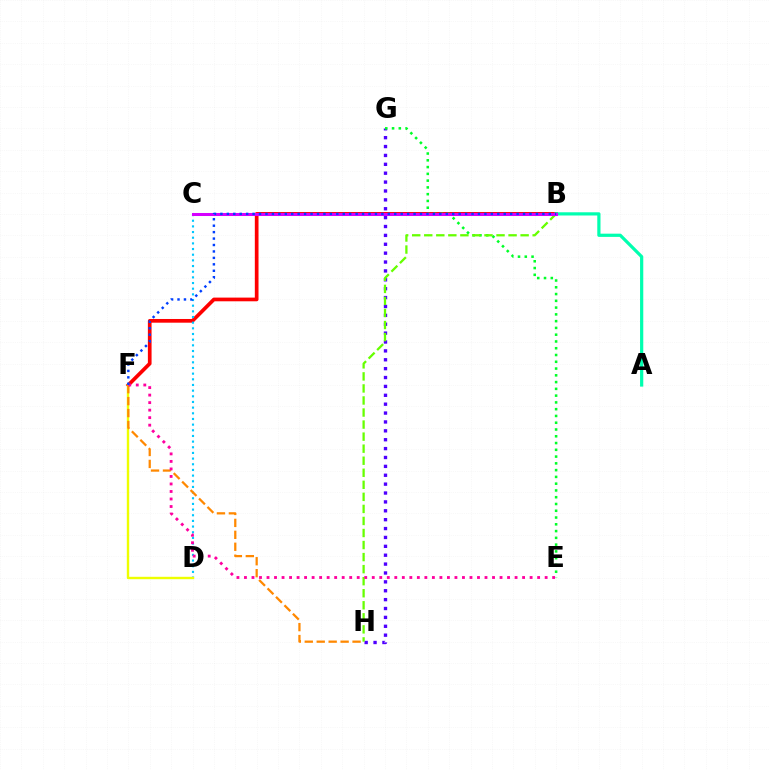{('B', 'F'): [{'color': '#ff0000', 'line_style': 'solid', 'thickness': 2.66}, {'color': '#003fff', 'line_style': 'dotted', 'thickness': 1.75}], ('C', 'D'): [{'color': '#00c7ff', 'line_style': 'dotted', 'thickness': 1.54}], ('G', 'H'): [{'color': '#4f00ff', 'line_style': 'dotted', 'thickness': 2.41}], ('E', 'G'): [{'color': '#00ff27', 'line_style': 'dotted', 'thickness': 1.84}], ('A', 'B'): [{'color': '#00ffaf', 'line_style': 'solid', 'thickness': 2.32}], ('B', 'H'): [{'color': '#66ff00', 'line_style': 'dashed', 'thickness': 1.64}], ('B', 'C'): [{'color': '#d600ff', 'line_style': 'solid', 'thickness': 2.18}], ('D', 'F'): [{'color': '#eeff00', 'line_style': 'solid', 'thickness': 1.73}], ('F', 'H'): [{'color': '#ff8800', 'line_style': 'dashed', 'thickness': 1.62}], ('E', 'F'): [{'color': '#ff00a0', 'line_style': 'dotted', 'thickness': 2.04}]}